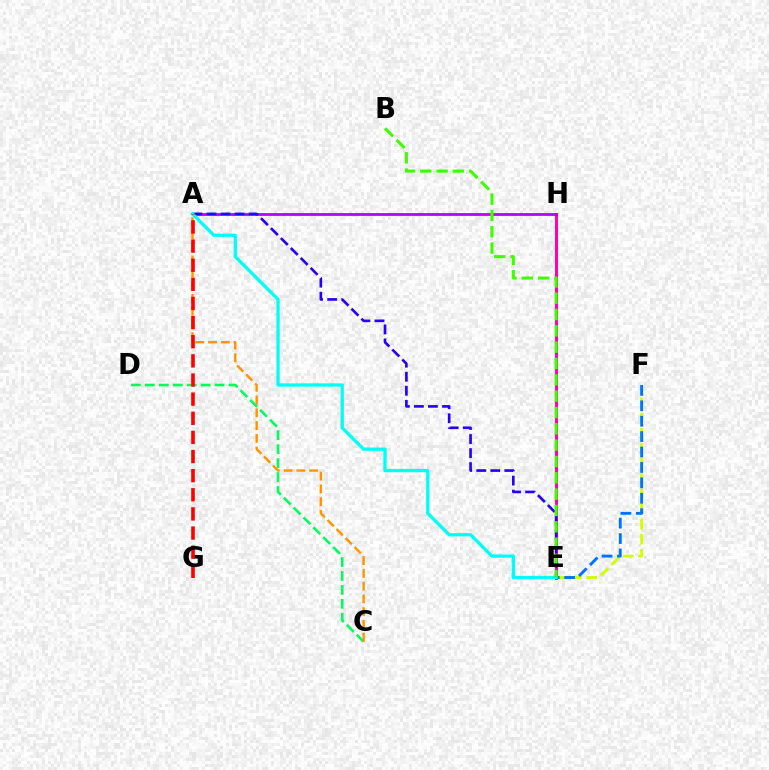{('C', 'D'): [{'color': '#00ff5c', 'line_style': 'dashed', 'thickness': 1.89}], ('E', 'F'): [{'color': '#d1ff00', 'line_style': 'dashed', 'thickness': 2.06}, {'color': '#0074ff', 'line_style': 'dashed', 'thickness': 2.09}], ('E', 'H'): [{'color': '#ff00ac', 'line_style': 'solid', 'thickness': 2.12}], ('A', 'C'): [{'color': '#ff9400', 'line_style': 'dashed', 'thickness': 1.74}], ('A', 'H'): [{'color': '#b900ff', 'line_style': 'solid', 'thickness': 2.0}], ('A', 'E'): [{'color': '#2500ff', 'line_style': 'dashed', 'thickness': 1.91}, {'color': '#00fff6', 'line_style': 'solid', 'thickness': 2.38}], ('A', 'G'): [{'color': '#ff0000', 'line_style': 'dashed', 'thickness': 2.6}], ('B', 'E'): [{'color': '#3dff00', 'line_style': 'dashed', 'thickness': 2.22}]}